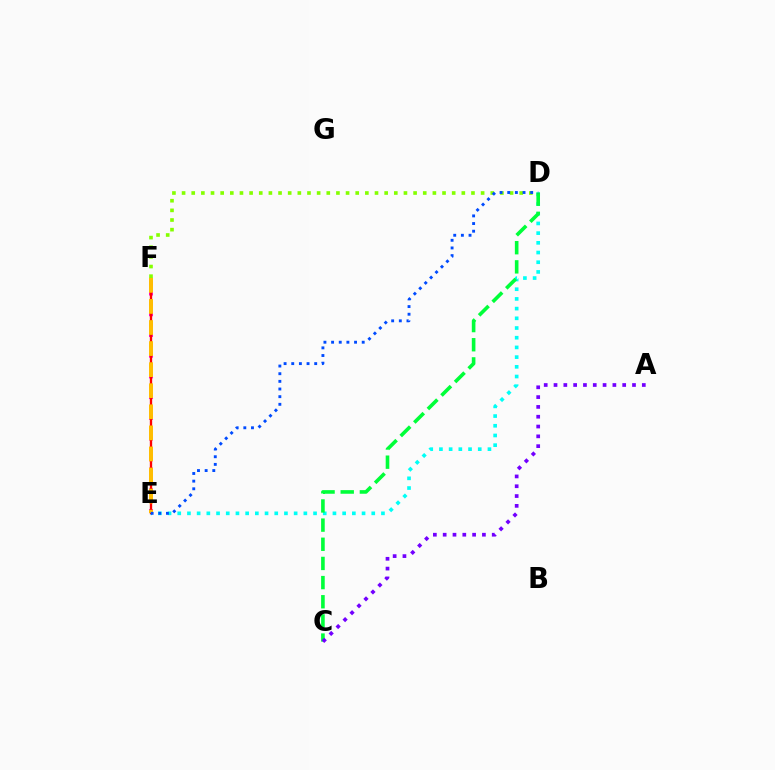{('D', 'E'): [{'color': '#00fff6', 'line_style': 'dotted', 'thickness': 2.64}, {'color': '#004bff', 'line_style': 'dotted', 'thickness': 2.08}], ('E', 'F'): [{'color': '#ff00cf', 'line_style': 'dotted', 'thickness': 2.81}, {'color': '#ff0000', 'line_style': 'solid', 'thickness': 1.68}, {'color': '#ffbd00', 'line_style': 'dashed', 'thickness': 2.86}], ('C', 'D'): [{'color': '#00ff39', 'line_style': 'dashed', 'thickness': 2.6}], ('D', 'F'): [{'color': '#84ff00', 'line_style': 'dotted', 'thickness': 2.62}], ('A', 'C'): [{'color': '#7200ff', 'line_style': 'dotted', 'thickness': 2.67}]}